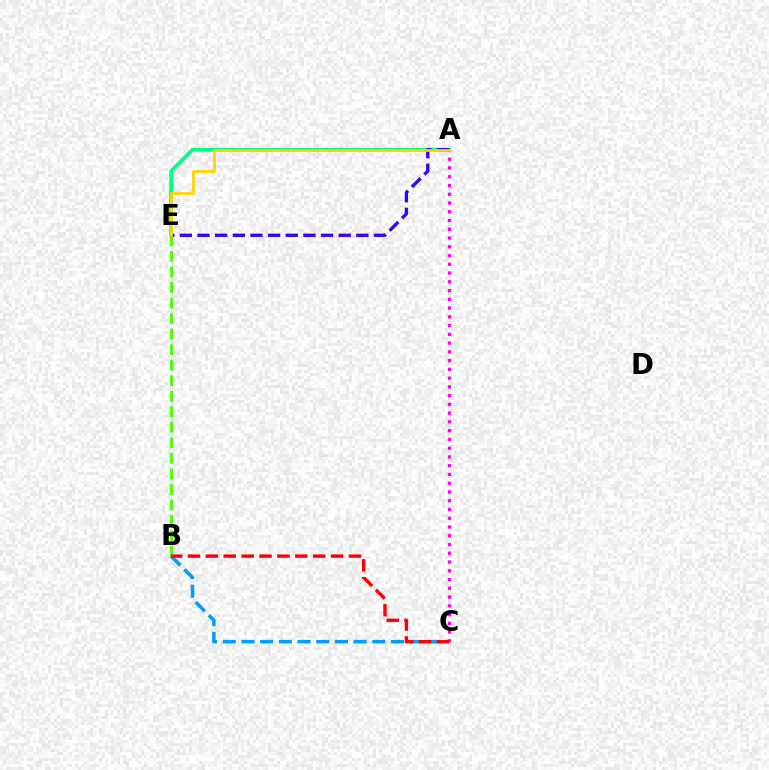{('B', 'C'): [{'color': '#009eff', 'line_style': 'dashed', 'thickness': 2.54}, {'color': '#ff0000', 'line_style': 'dashed', 'thickness': 2.43}], ('A', 'E'): [{'color': '#00ff86', 'line_style': 'solid', 'thickness': 2.7}, {'color': '#3700ff', 'line_style': 'dashed', 'thickness': 2.4}, {'color': '#ffd500', 'line_style': 'solid', 'thickness': 1.98}], ('A', 'C'): [{'color': '#ff00ed', 'line_style': 'dotted', 'thickness': 2.38}], ('B', 'E'): [{'color': '#4fff00', 'line_style': 'dashed', 'thickness': 2.11}]}